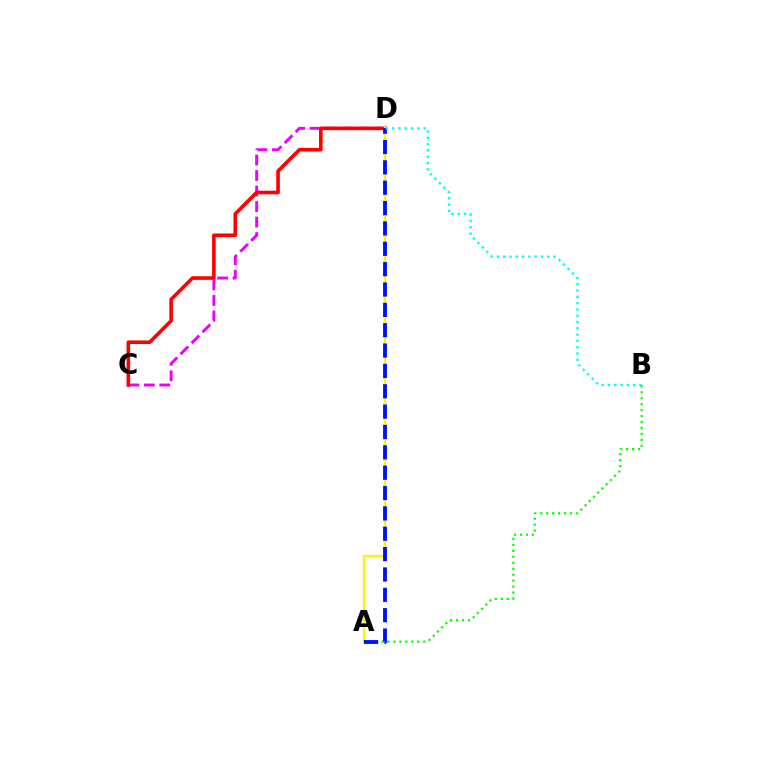{('C', 'D'): [{'color': '#ee00ff', 'line_style': 'dashed', 'thickness': 2.11}, {'color': '#ff0000', 'line_style': 'solid', 'thickness': 2.6}], ('A', 'D'): [{'color': '#fcf500', 'line_style': 'solid', 'thickness': 1.65}, {'color': '#0010ff', 'line_style': 'dashed', 'thickness': 2.77}], ('A', 'B'): [{'color': '#08ff00', 'line_style': 'dotted', 'thickness': 1.62}], ('B', 'D'): [{'color': '#00fff6', 'line_style': 'dotted', 'thickness': 1.71}]}